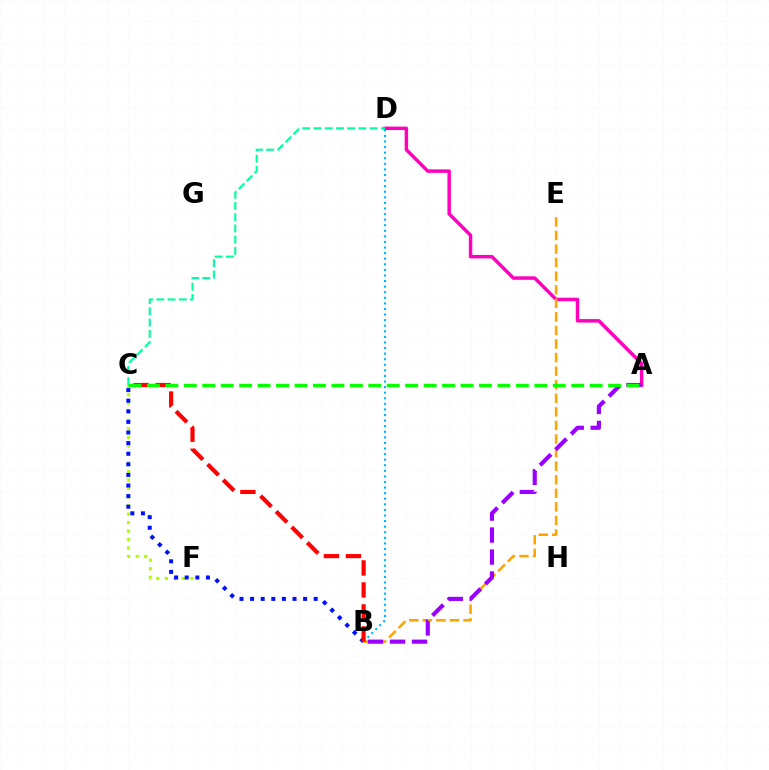{('C', 'F'): [{'color': '#b3ff00', 'line_style': 'dotted', 'thickness': 2.32}], ('A', 'D'): [{'color': '#ff00bd', 'line_style': 'solid', 'thickness': 2.5}], ('B', 'C'): [{'color': '#0010ff', 'line_style': 'dotted', 'thickness': 2.88}, {'color': '#ff0000', 'line_style': 'dashed', 'thickness': 2.99}], ('C', 'D'): [{'color': '#00ff9d', 'line_style': 'dashed', 'thickness': 1.53}], ('B', 'D'): [{'color': '#00b5ff', 'line_style': 'dotted', 'thickness': 1.52}], ('B', 'E'): [{'color': '#ffa500', 'line_style': 'dashed', 'thickness': 1.84}], ('A', 'B'): [{'color': '#9b00ff', 'line_style': 'dashed', 'thickness': 2.99}], ('A', 'C'): [{'color': '#08ff00', 'line_style': 'dashed', 'thickness': 2.51}]}